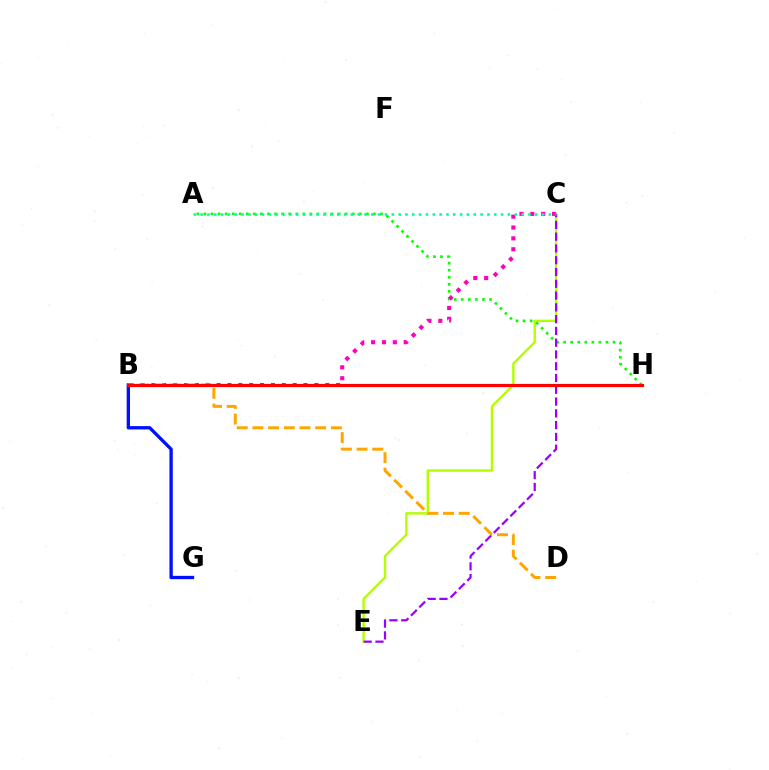{('C', 'E'): [{'color': '#b3ff00', 'line_style': 'solid', 'thickness': 1.73}, {'color': '#9b00ff', 'line_style': 'dashed', 'thickness': 1.6}], ('A', 'H'): [{'color': '#08ff00', 'line_style': 'dotted', 'thickness': 1.92}], ('B', 'C'): [{'color': '#ff00bd', 'line_style': 'dotted', 'thickness': 2.95}], ('B', 'H'): [{'color': '#00b5ff', 'line_style': 'dotted', 'thickness': 2.06}, {'color': '#ff0000', 'line_style': 'solid', 'thickness': 2.28}], ('B', 'G'): [{'color': '#0010ff', 'line_style': 'solid', 'thickness': 2.4}], ('A', 'C'): [{'color': '#00ff9d', 'line_style': 'dotted', 'thickness': 1.86}], ('B', 'D'): [{'color': '#ffa500', 'line_style': 'dashed', 'thickness': 2.13}]}